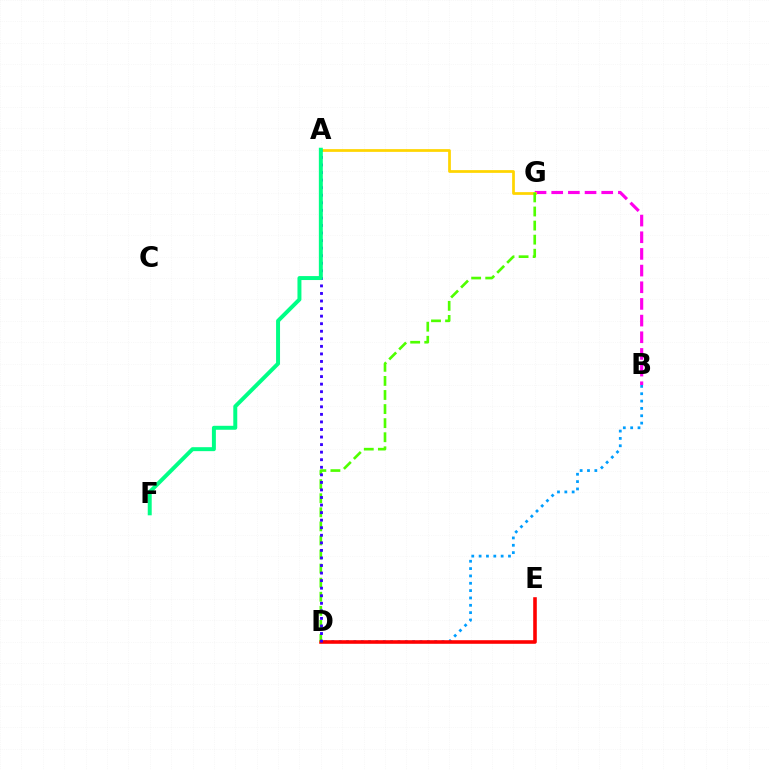{('B', 'D'): [{'color': '#009eff', 'line_style': 'dotted', 'thickness': 1.99}], ('B', 'G'): [{'color': '#ff00ed', 'line_style': 'dashed', 'thickness': 2.26}], ('A', 'G'): [{'color': '#ffd500', 'line_style': 'solid', 'thickness': 1.97}], ('D', 'E'): [{'color': '#ff0000', 'line_style': 'solid', 'thickness': 2.58}], ('D', 'G'): [{'color': '#4fff00', 'line_style': 'dashed', 'thickness': 1.91}], ('A', 'D'): [{'color': '#3700ff', 'line_style': 'dotted', 'thickness': 2.05}], ('A', 'F'): [{'color': '#00ff86', 'line_style': 'solid', 'thickness': 2.85}]}